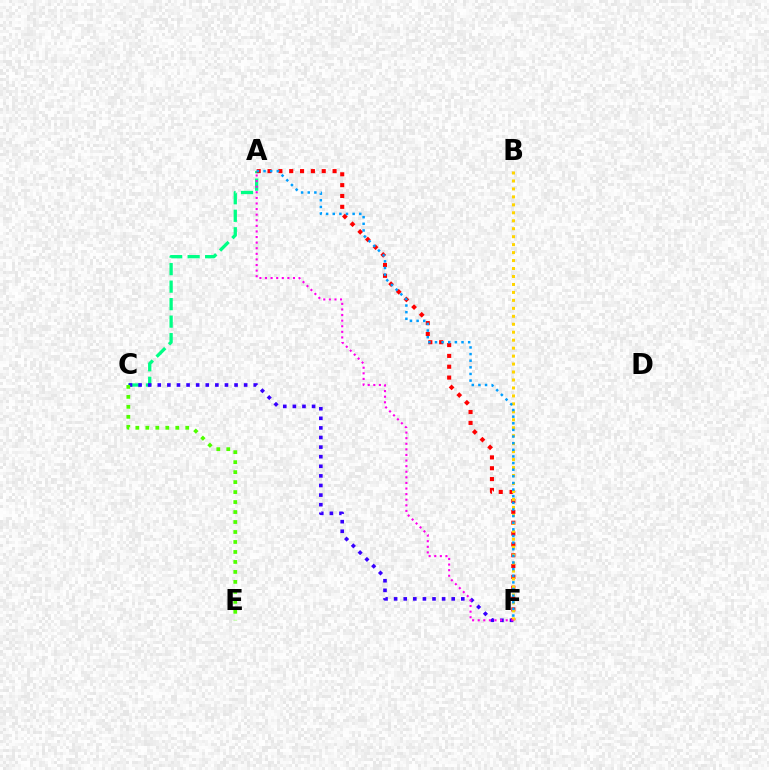{('A', 'C'): [{'color': '#00ff86', 'line_style': 'dashed', 'thickness': 2.38}], ('C', 'F'): [{'color': '#3700ff', 'line_style': 'dotted', 'thickness': 2.61}], ('A', 'F'): [{'color': '#ff0000', 'line_style': 'dotted', 'thickness': 2.94}, {'color': '#ff00ed', 'line_style': 'dotted', 'thickness': 1.52}, {'color': '#009eff', 'line_style': 'dotted', 'thickness': 1.8}], ('C', 'E'): [{'color': '#4fff00', 'line_style': 'dotted', 'thickness': 2.71}], ('B', 'F'): [{'color': '#ffd500', 'line_style': 'dotted', 'thickness': 2.16}]}